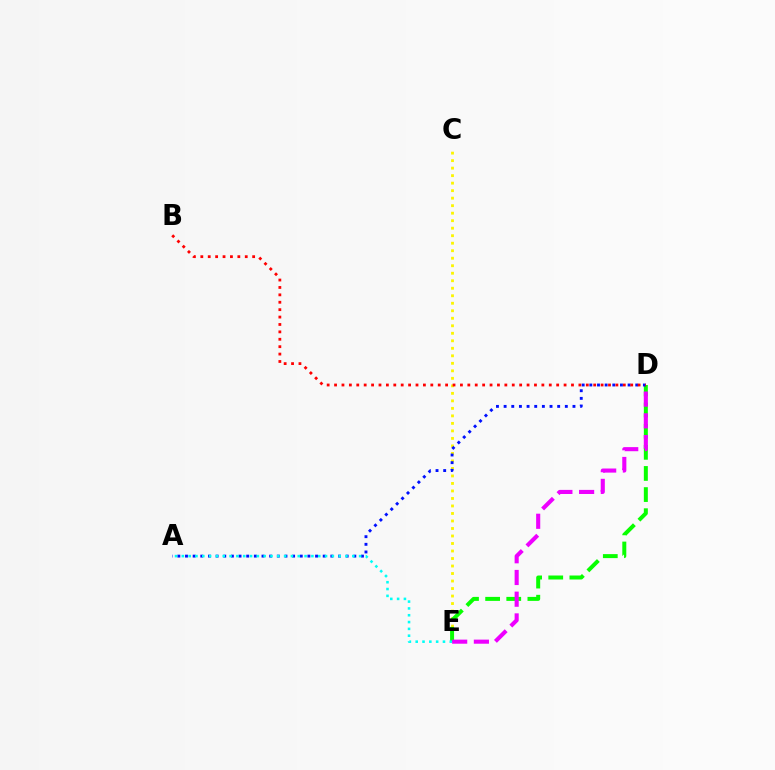{('C', 'E'): [{'color': '#fcf500', 'line_style': 'dotted', 'thickness': 2.04}], ('D', 'E'): [{'color': '#08ff00', 'line_style': 'dashed', 'thickness': 2.87}, {'color': '#ee00ff', 'line_style': 'dashed', 'thickness': 2.95}], ('A', 'D'): [{'color': '#0010ff', 'line_style': 'dotted', 'thickness': 2.08}], ('A', 'E'): [{'color': '#00fff6', 'line_style': 'dotted', 'thickness': 1.85}], ('B', 'D'): [{'color': '#ff0000', 'line_style': 'dotted', 'thickness': 2.01}]}